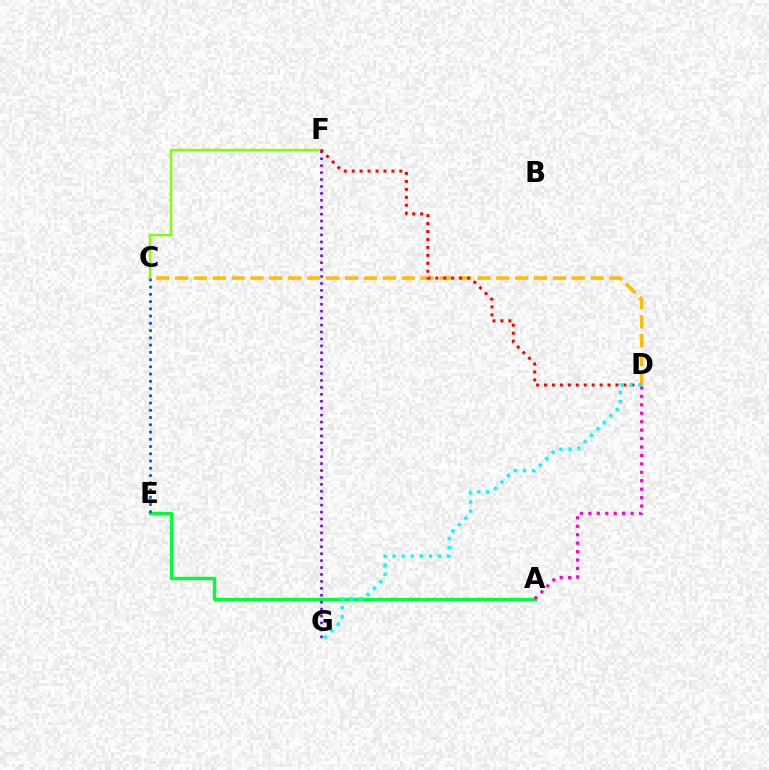{('C', 'F'): [{'color': '#84ff00', 'line_style': 'solid', 'thickness': 1.71}], ('A', 'E'): [{'color': '#00ff39', 'line_style': 'solid', 'thickness': 2.4}], ('F', 'G'): [{'color': '#7200ff', 'line_style': 'dotted', 'thickness': 1.88}], ('C', 'E'): [{'color': '#004bff', 'line_style': 'dotted', 'thickness': 1.97}], ('C', 'D'): [{'color': '#ffbd00', 'line_style': 'dashed', 'thickness': 2.57}], ('D', 'F'): [{'color': '#ff0000', 'line_style': 'dotted', 'thickness': 2.16}], ('A', 'D'): [{'color': '#ff00cf', 'line_style': 'dotted', 'thickness': 2.29}], ('D', 'G'): [{'color': '#00fff6', 'line_style': 'dotted', 'thickness': 2.47}]}